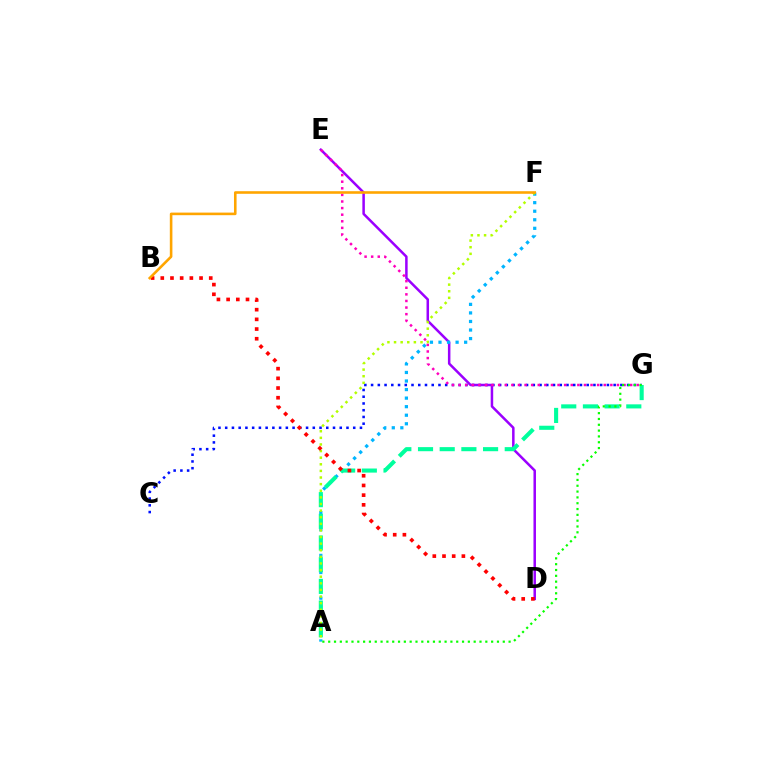{('C', 'G'): [{'color': '#0010ff', 'line_style': 'dotted', 'thickness': 1.83}], ('D', 'E'): [{'color': '#9b00ff', 'line_style': 'solid', 'thickness': 1.81}], ('A', 'F'): [{'color': '#00b5ff', 'line_style': 'dotted', 'thickness': 2.32}, {'color': '#b3ff00', 'line_style': 'dotted', 'thickness': 1.8}], ('E', 'G'): [{'color': '#ff00bd', 'line_style': 'dotted', 'thickness': 1.79}], ('A', 'G'): [{'color': '#00ff9d', 'line_style': 'dashed', 'thickness': 2.95}, {'color': '#08ff00', 'line_style': 'dotted', 'thickness': 1.58}], ('B', 'D'): [{'color': '#ff0000', 'line_style': 'dotted', 'thickness': 2.63}], ('B', 'F'): [{'color': '#ffa500', 'line_style': 'solid', 'thickness': 1.87}]}